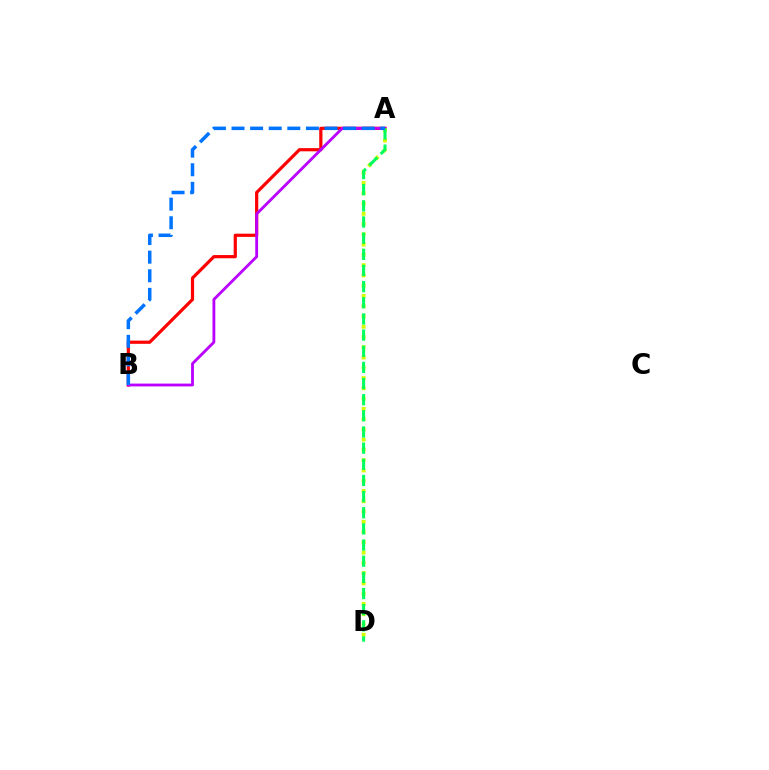{('A', 'B'): [{'color': '#ff0000', 'line_style': 'solid', 'thickness': 2.31}, {'color': '#b900ff', 'line_style': 'solid', 'thickness': 2.04}, {'color': '#0074ff', 'line_style': 'dashed', 'thickness': 2.53}], ('A', 'D'): [{'color': '#d1ff00', 'line_style': 'dotted', 'thickness': 2.79}, {'color': '#00ff5c', 'line_style': 'dashed', 'thickness': 2.19}]}